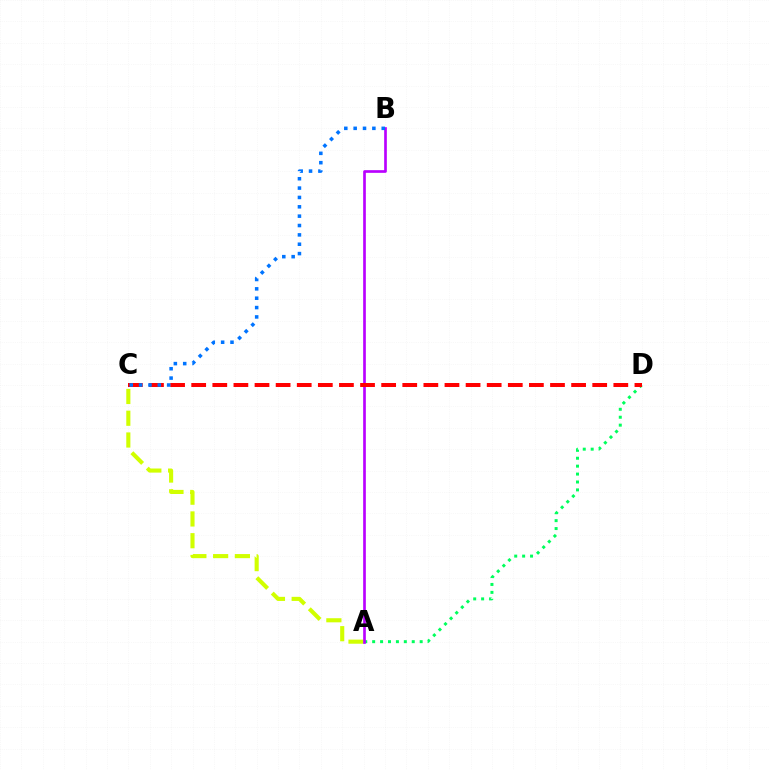{('A', 'D'): [{'color': '#00ff5c', 'line_style': 'dotted', 'thickness': 2.15}], ('A', 'C'): [{'color': '#d1ff00', 'line_style': 'dashed', 'thickness': 2.96}], ('A', 'B'): [{'color': '#b900ff', 'line_style': 'solid', 'thickness': 1.93}], ('C', 'D'): [{'color': '#ff0000', 'line_style': 'dashed', 'thickness': 2.87}], ('B', 'C'): [{'color': '#0074ff', 'line_style': 'dotted', 'thickness': 2.54}]}